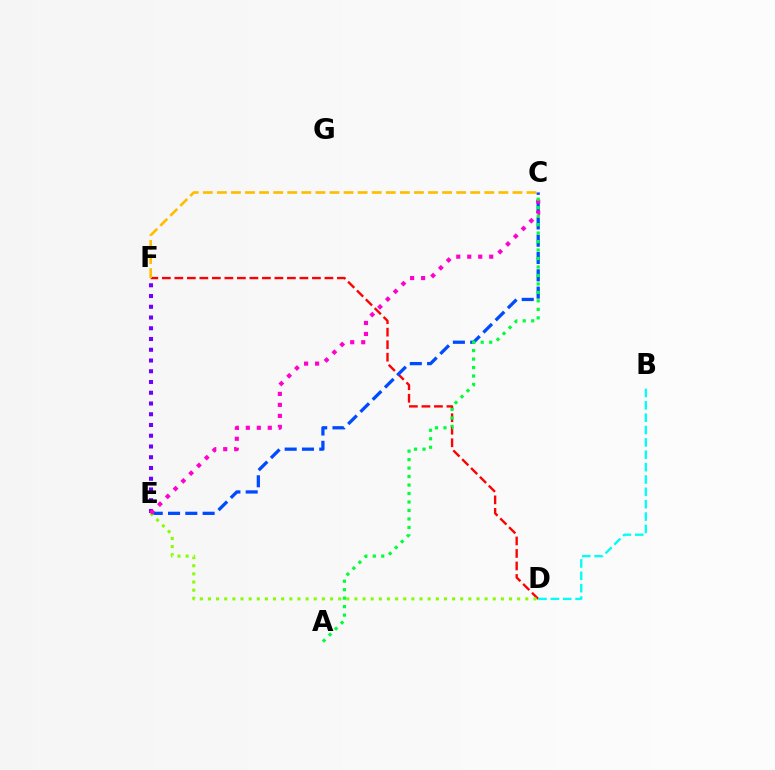{('D', 'F'): [{'color': '#ff0000', 'line_style': 'dashed', 'thickness': 1.7}], ('C', 'E'): [{'color': '#004bff', 'line_style': 'dashed', 'thickness': 2.35}, {'color': '#ff00cf', 'line_style': 'dotted', 'thickness': 2.99}], ('B', 'D'): [{'color': '#00fff6', 'line_style': 'dashed', 'thickness': 1.68}], ('D', 'E'): [{'color': '#84ff00', 'line_style': 'dotted', 'thickness': 2.21}], ('E', 'F'): [{'color': '#7200ff', 'line_style': 'dotted', 'thickness': 2.92}], ('C', 'F'): [{'color': '#ffbd00', 'line_style': 'dashed', 'thickness': 1.91}], ('A', 'C'): [{'color': '#00ff39', 'line_style': 'dotted', 'thickness': 2.3}]}